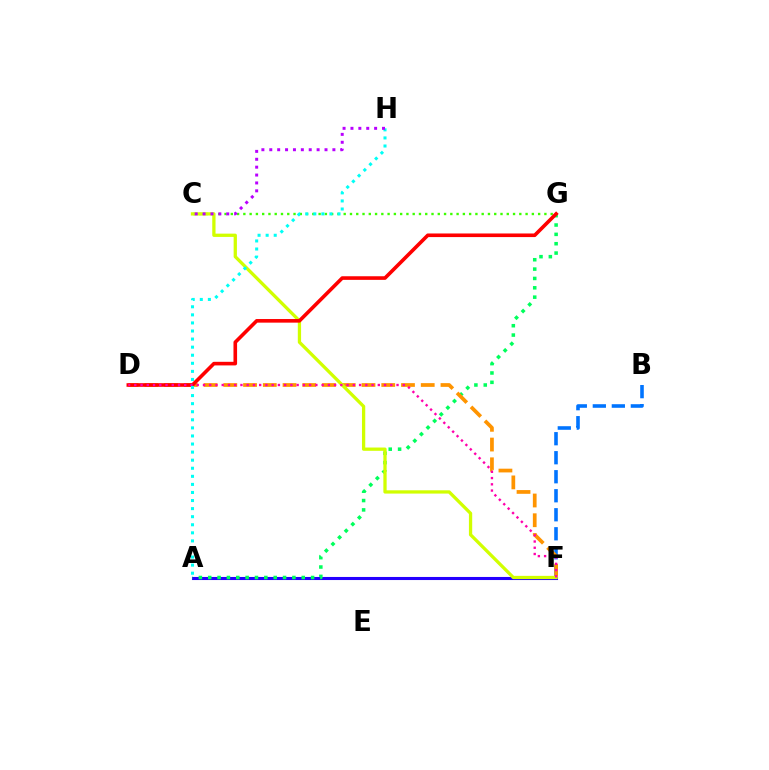{('B', 'F'): [{'color': '#0074ff', 'line_style': 'dashed', 'thickness': 2.58}], ('A', 'F'): [{'color': '#2500ff', 'line_style': 'solid', 'thickness': 2.21}], ('A', 'G'): [{'color': '#00ff5c', 'line_style': 'dotted', 'thickness': 2.54}], ('C', 'G'): [{'color': '#3dff00', 'line_style': 'dotted', 'thickness': 1.7}], ('D', 'F'): [{'color': '#ff9400', 'line_style': 'dashed', 'thickness': 2.68}, {'color': '#ff00ac', 'line_style': 'dotted', 'thickness': 1.7}], ('C', 'F'): [{'color': '#d1ff00', 'line_style': 'solid', 'thickness': 2.36}], ('D', 'G'): [{'color': '#ff0000', 'line_style': 'solid', 'thickness': 2.6}], ('A', 'H'): [{'color': '#00fff6', 'line_style': 'dotted', 'thickness': 2.19}], ('C', 'H'): [{'color': '#b900ff', 'line_style': 'dotted', 'thickness': 2.14}]}